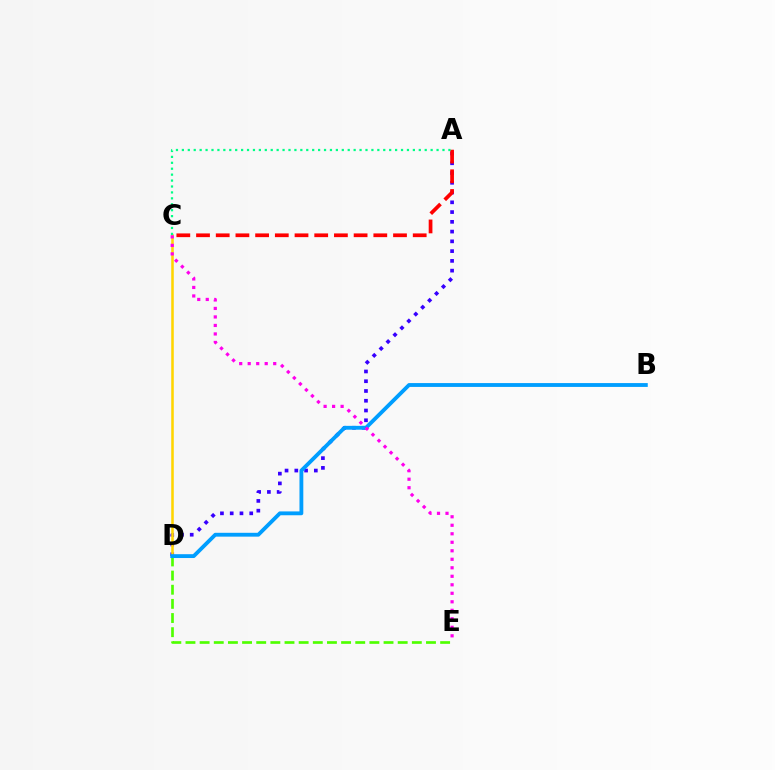{('A', 'D'): [{'color': '#3700ff', 'line_style': 'dotted', 'thickness': 2.65}], ('D', 'E'): [{'color': '#4fff00', 'line_style': 'dashed', 'thickness': 1.92}], ('C', 'D'): [{'color': '#ffd500', 'line_style': 'solid', 'thickness': 1.83}], ('B', 'D'): [{'color': '#009eff', 'line_style': 'solid', 'thickness': 2.77}], ('A', 'C'): [{'color': '#ff0000', 'line_style': 'dashed', 'thickness': 2.68}, {'color': '#00ff86', 'line_style': 'dotted', 'thickness': 1.61}], ('C', 'E'): [{'color': '#ff00ed', 'line_style': 'dotted', 'thickness': 2.31}]}